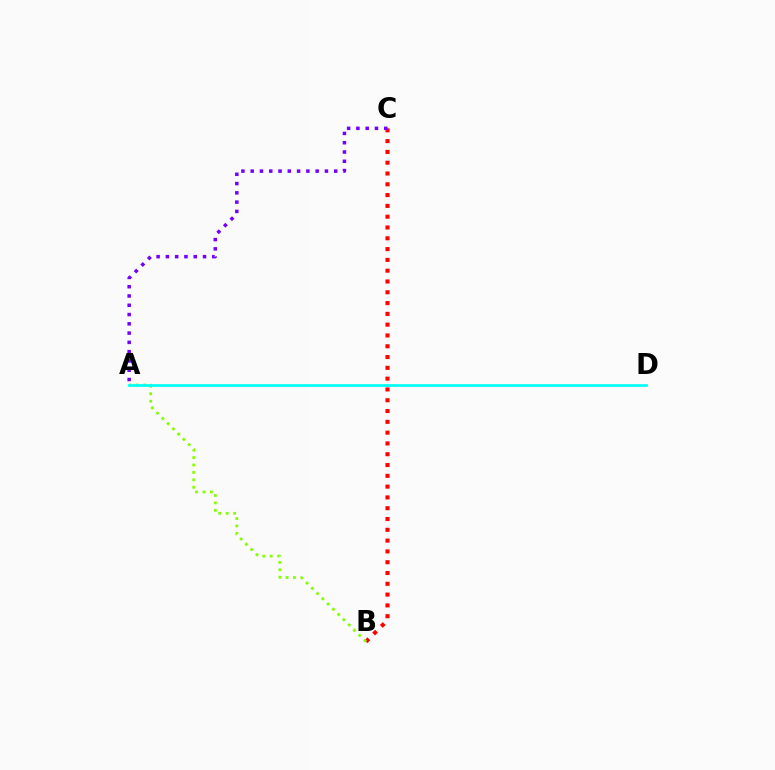{('B', 'C'): [{'color': '#ff0000', 'line_style': 'dotted', 'thickness': 2.93}], ('A', 'B'): [{'color': '#84ff00', 'line_style': 'dotted', 'thickness': 2.02}], ('A', 'D'): [{'color': '#00fff6', 'line_style': 'solid', 'thickness': 1.97}], ('A', 'C'): [{'color': '#7200ff', 'line_style': 'dotted', 'thickness': 2.52}]}